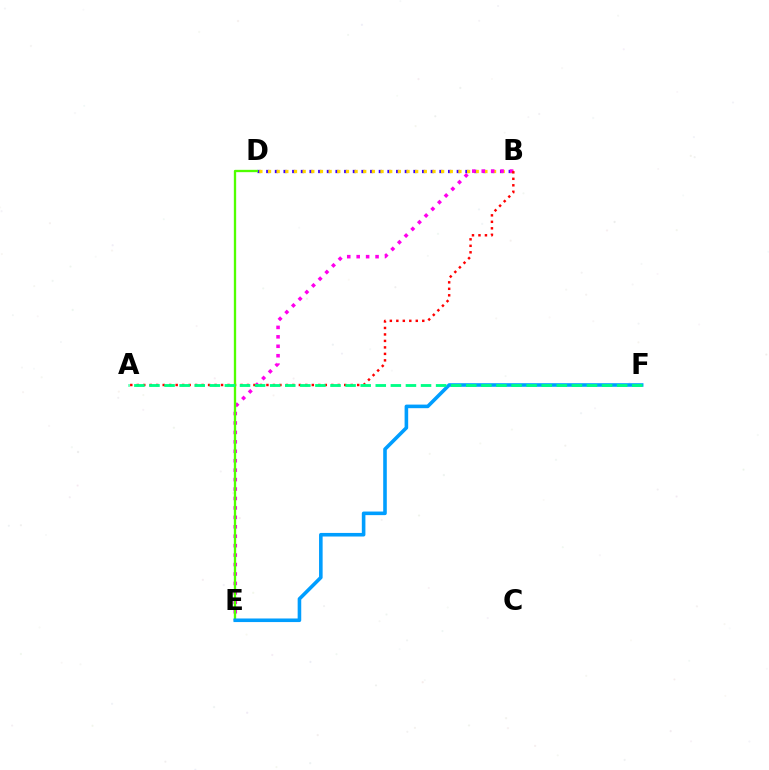{('B', 'D'): [{'color': '#3700ff', 'line_style': 'dotted', 'thickness': 2.35}, {'color': '#ffd500', 'line_style': 'dotted', 'thickness': 2.35}], ('B', 'E'): [{'color': '#ff00ed', 'line_style': 'dotted', 'thickness': 2.56}], ('A', 'B'): [{'color': '#ff0000', 'line_style': 'dotted', 'thickness': 1.76}], ('D', 'E'): [{'color': '#4fff00', 'line_style': 'solid', 'thickness': 1.67}], ('E', 'F'): [{'color': '#009eff', 'line_style': 'solid', 'thickness': 2.58}], ('A', 'F'): [{'color': '#00ff86', 'line_style': 'dashed', 'thickness': 2.05}]}